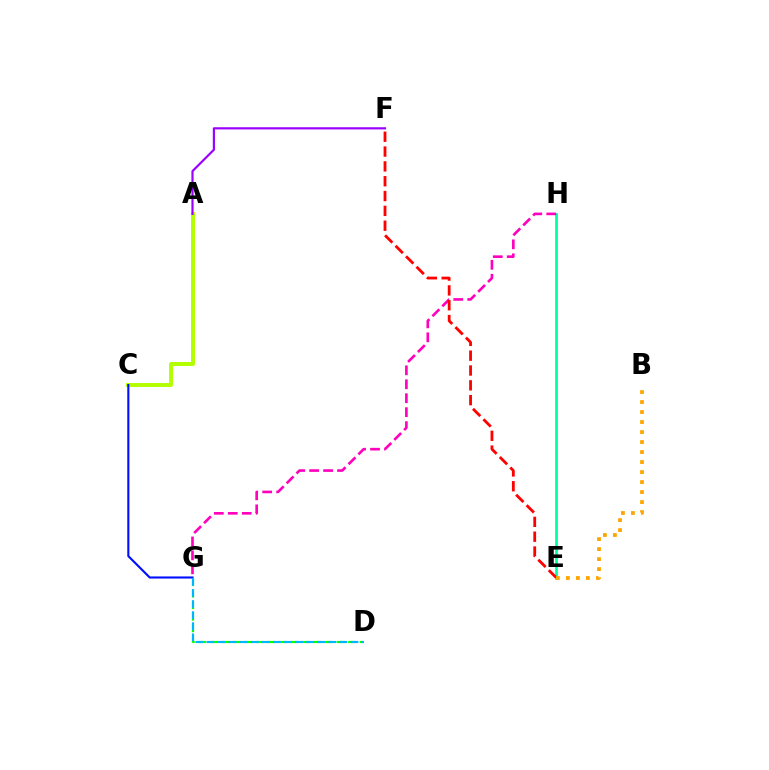{('D', 'G'): [{'color': '#08ff00', 'line_style': 'dashed', 'thickness': 1.57}, {'color': '#00b5ff', 'line_style': 'dashed', 'thickness': 1.51}], ('E', 'H'): [{'color': '#00ff9d', 'line_style': 'solid', 'thickness': 1.96}], ('A', 'C'): [{'color': '#b3ff00', 'line_style': 'solid', 'thickness': 2.84}], ('C', 'G'): [{'color': '#0010ff', 'line_style': 'solid', 'thickness': 1.52}], ('A', 'F'): [{'color': '#9b00ff', 'line_style': 'solid', 'thickness': 1.57}], ('G', 'H'): [{'color': '#ff00bd', 'line_style': 'dashed', 'thickness': 1.9}], ('E', 'F'): [{'color': '#ff0000', 'line_style': 'dashed', 'thickness': 2.01}], ('B', 'E'): [{'color': '#ffa500', 'line_style': 'dotted', 'thickness': 2.72}]}